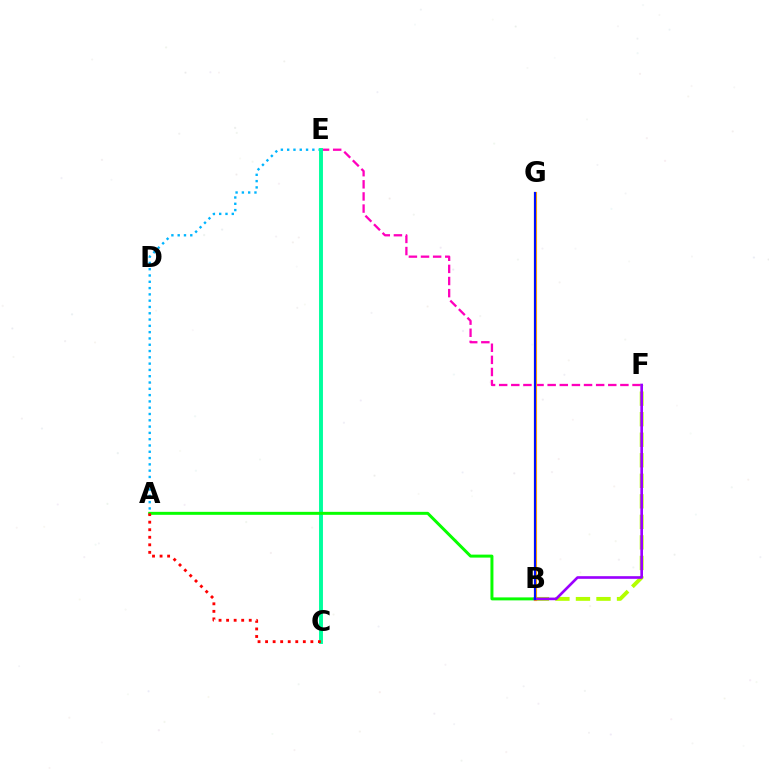{('A', 'E'): [{'color': '#00b5ff', 'line_style': 'dotted', 'thickness': 1.71}], ('E', 'F'): [{'color': '#ff00bd', 'line_style': 'dashed', 'thickness': 1.65}], ('C', 'E'): [{'color': '#00ff9d', 'line_style': 'solid', 'thickness': 2.82}], ('A', 'B'): [{'color': '#08ff00', 'line_style': 'solid', 'thickness': 2.15}], ('B', 'F'): [{'color': '#b3ff00', 'line_style': 'dashed', 'thickness': 2.79}, {'color': '#9b00ff', 'line_style': 'solid', 'thickness': 1.9}], ('B', 'G'): [{'color': '#ffa500', 'line_style': 'solid', 'thickness': 2.26}, {'color': '#0010ff', 'line_style': 'solid', 'thickness': 1.54}], ('A', 'C'): [{'color': '#ff0000', 'line_style': 'dotted', 'thickness': 2.05}]}